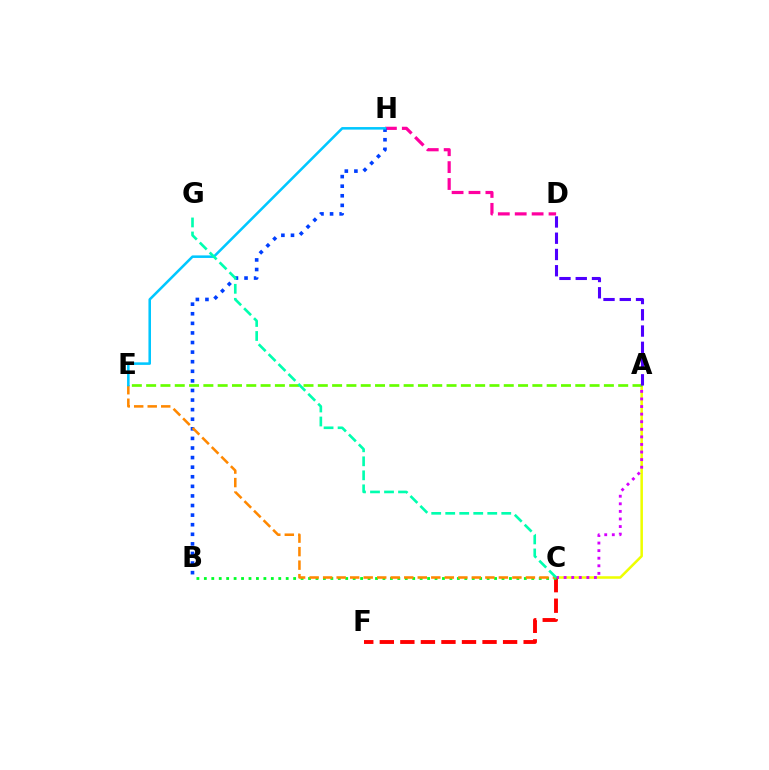{('A', 'C'): [{'color': '#eeff00', 'line_style': 'solid', 'thickness': 1.82}, {'color': '#d600ff', 'line_style': 'dotted', 'thickness': 2.06}], ('C', 'F'): [{'color': '#ff0000', 'line_style': 'dashed', 'thickness': 2.79}], ('D', 'H'): [{'color': '#ff00a0', 'line_style': 'dashed', 'thickness': 2.3}], ('A', 'E'): [{'color': '#66ff00', 'line_style': 'dashed', 'thickness': 1.94}], ('B', 'C'): [{'color': '#00ff27', 'line_style': 'dotted', 'thickness': 2.02}], ('B', 'H'): [{'color': '#003fff', 'line_style': 'dotted', 'thickness': 2.61}], ('C', 'E'): [{'color': '#ff8800', 'line_style': 'dashed', 'thickness': 1.84}], ('E', 'H'): [{'color': '#00c7ff', 'line_style': 'solid', 'thickness': 1.84}], ('C', 'G'): [{'color': '#00ffaf', 'line_style': 'dashed', 'thickness': 1.9}], ('A', 'D'): [{'color': '#4f00ff', 'line_style': 'dashed', 'thickness': 2.21}]}